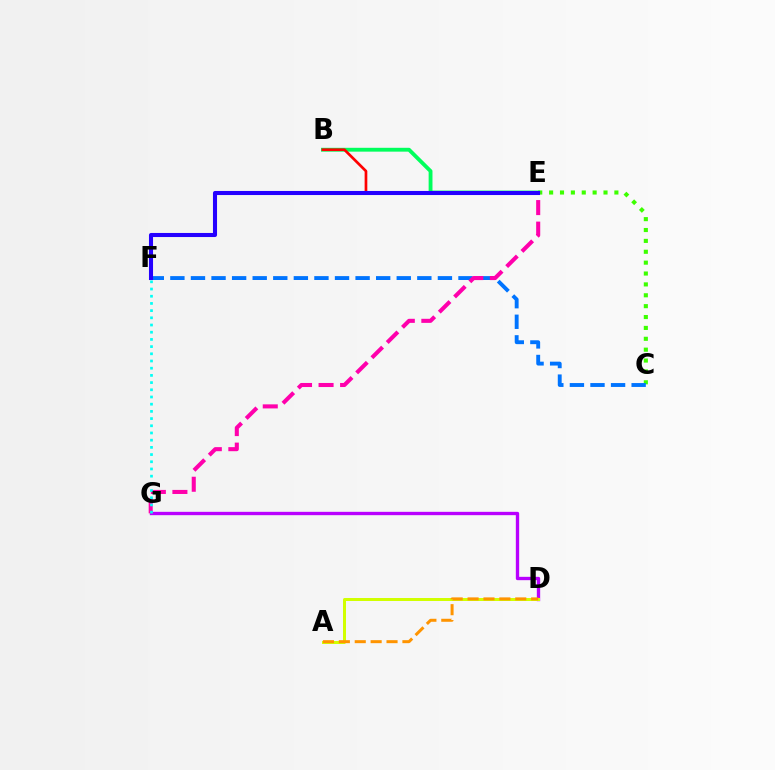{('C', 'E'): [{'color': '#3dff00', 'line_style': 'dotted', 'thickness': 2.96}], ('B', 'E'): [{'color': '#00ff5c', 'line_style': 'solid', 'thickness': 2.77}, {'color': '#ff0000', 'line_style': 'solid', 'thickness': 1.94}], ('D', 'G'): [{'color': '#b900ff', 'line_style': 'solid', 'thickness': 2.41}], ('A', 'D'): [{'color': '#d1ff00', 'line_style': 'solid', 'thickness': 2.15}, {'color': '#ff9400', 'line_style': 'dashed', 'thickness': 2.16}], ('C', 'F'): [{'color': '#0074ff', 'line_style': 'dashed', 'thickness': 2.8}], ('E', 'G'): [{'color': '#ff00ac', 'line_style': 'dashed', 'thickness': 2.93}], ('E', 'F'): [{'color': '#2500ff', 'line_style': 'solid', 'thickness': 2.93}], ('F', 'G'): [{'color': '#00fff6', 'line_style': 'dotted', 'thickness': 1.96}]}